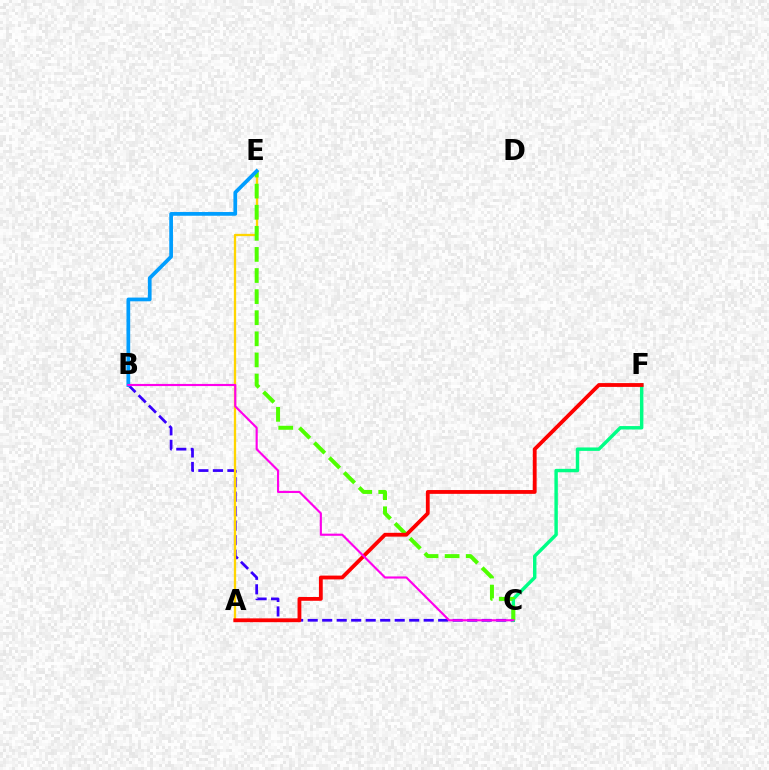{('B', 'C'): [{'color': '#3700ff', 'line_style': 'dashed', 'thickness': 1.97}, {'color': '#ff00ed', 'line_style': 'solid', 'thickness': 1.54}], ('C', 'F'): [{'color': '#00ff86', 'line_style': 'solid', 'thickness': 2.47}], ('A', 'E'): [{'color': '#ffd500', 'line_style': 'solid', 'thickness': 1.66}], ('C', 'E'): [{'color': '#4fff00', 'line_style': 'dashed', 'thickness': 2.87}], ('B', 'E'): [{'color': '#009eff', 'line_style': 'solid', 'thickness': 2.68}], ('A', 'F'): [{'color': '#ff0000', 'line_style': 'solid', 'thickness': 2.74}]}